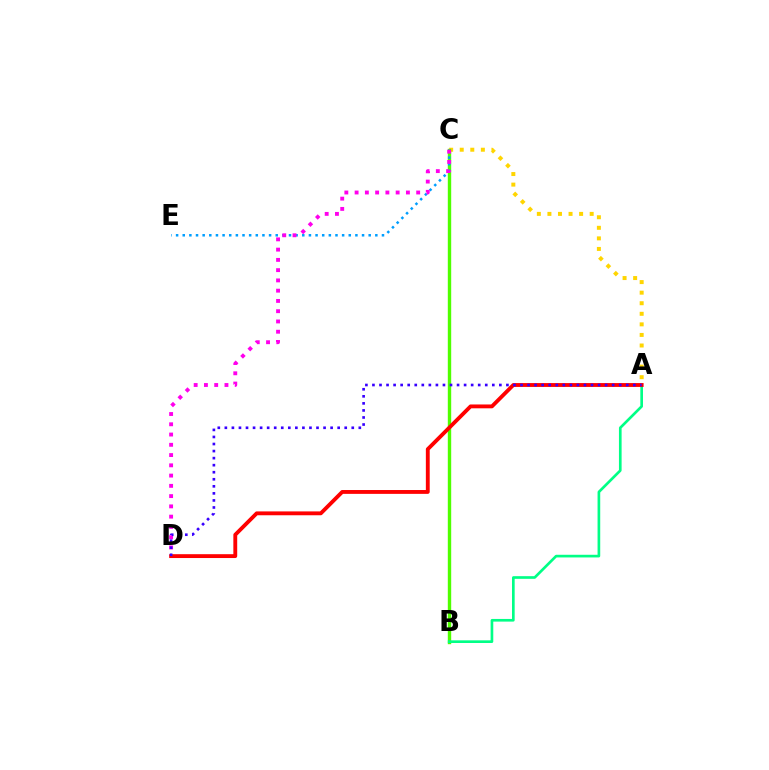{('A', 'C'): [{'color': '#ffd500', 'line_style': 'dotted', 'thickness': 2.87}], ('B', 'C'): [{'color': '#4fff00', 'line_style': 'solid', 'thickness': 2.44}], ('C', 'E'): [{'color': '#009eff', 'line_style': 'dotted', 'thickness': 1.8}], ('C', 'D'): [{'color': '#ff00ed', 'line_style': 'dotted', 'thickness': 2.79}], ('A', 'B'): [{'color': '#00ff86', 'line_style': 'solid', 'thickness': 1.92}], ('A', 'D'): [{'color': '#ff0000', 'line_style': 'solid', 'thickness': 2.77}, {'color': '#3700ff', 'line_style': 'dotted', 'thickness': 1.92}]}